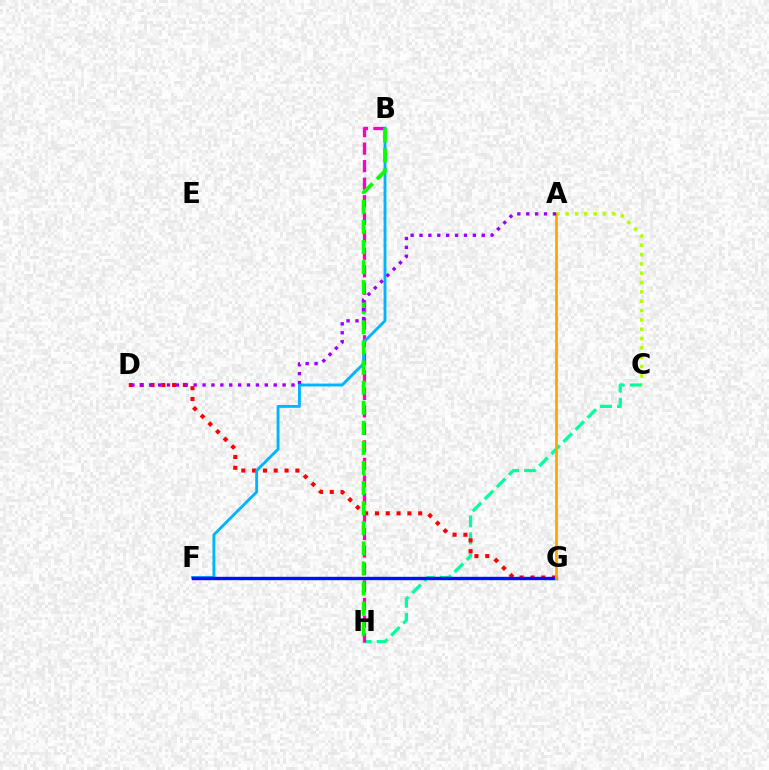{('A', 'C'): [{'color': '#b3ff00', 'line_style': 'dotted', 'thickness': 2.53}], ('C', 'H'): [{'color': '#00ff9d', 'line_style': 'dashed', 'thickness': 2.32}], ('D', 'G'): [{'color': '#ff0000', 'line_style': 'dotted', 'thickness': 2.94}], ('B', 'H'): [{'color': '#ff00bd', 'line_style': 'dashed', 'thickness': 2.38}, {'color': '#08ff00', 'line_style': 'dashed', 'thickness': 2.73}], ('B', 'F'): [{'color': '#00b5ff', 'line_style': 'solid', 'thickness': 2.07}], ('F', 'G'): [{'color': '#0010ff', 'line_style': 'solid', 'thickness': 2.43}], ('A', 'G'): [{'color': '#ffa500', 'line_style': 'solid', 'thickness': 1.99}], ('A', 'D'): [{'color': '#9b00ff', 'line_style': 'dotted', 'thickness': 2.42}]}